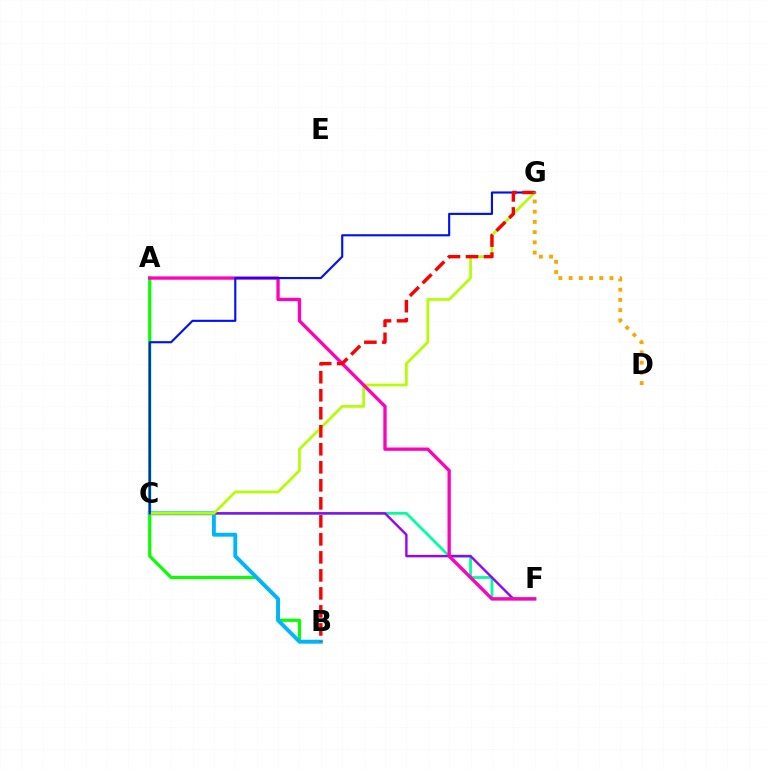{('A', 'B'): [{'color': '#08ff00', 'line_style': 'solid', 'thickness': 2.28}], ('B', 'C'): [{'color': '#00b5ff', 'line_style': 'solid', 'thickness': 2.79}], ('C', 'F'): [{'color': '#00ff9d', 'line_style': 'solid', 'thickness': 2.0}, {'color': '#9b00ff', 'line_style': 'solid', 'thickness': 1.72}], ('C', 'G'): [{'color': '#b3ff00', 'line_style': 'solid', 'thickness': 1.94}, {'color': '#0010ff', 'line_style': 'solid', 'thickness': 1.54}], ('A', 'F'): [{'color': '#ff00bd', 'line_style': 'solid', 'thickness': 2.39}], ('B', 'G'): [{'color': '#ff0000', 'line_style': 'dashed', 'thickness': 2.45}], ('D', 'G'): [{'color': '#ffa500', 'line_style': 'dotted', 'thickness': 2.78}]}